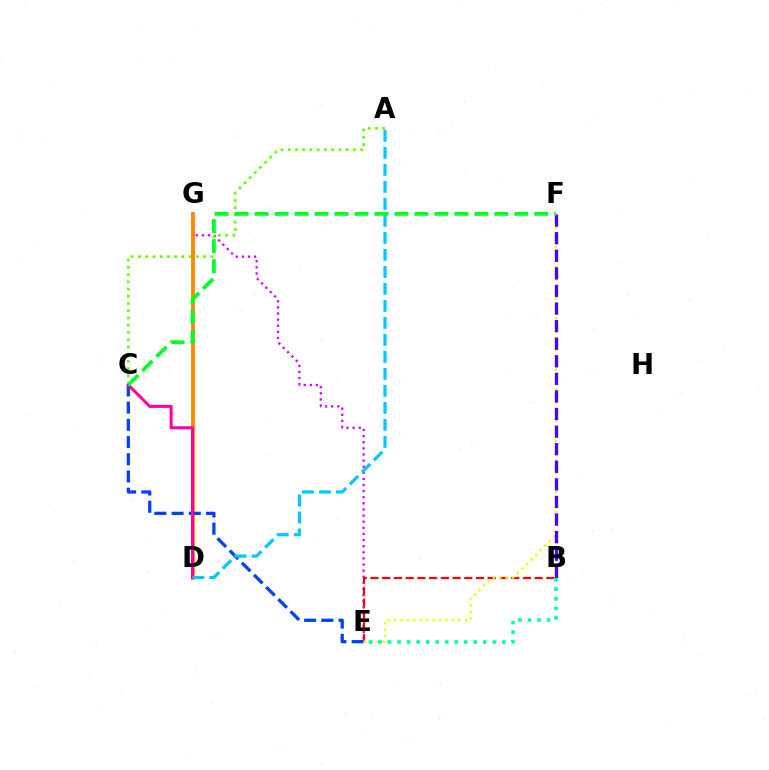{('E', 'G'): [{'color': '#d600ff', 'line_style': 'dotted', 'thickness': 1.66}], ('A', 'C'): [{'color': '#66ff00', 'line_style': 'dotted', 'thickness': 1.97}], ('B', 'E'): [{'color': '#ff0000', 'line_style': 'dashed', 'thickness': 1.59}, {'color': '#00ffaf', 'line_style': 'dotted', 'thickness': 2.59}], ('D', 'G'): [{'color': '#ff8800', 'line_style': 'solid', 'thickness': 2.78}], ('C', 'E'): [{'color': '#003fff', 'line_style': 'dashed', 'thickness': 2.34}], ('E', 'F'): [{'color': '#eeff00', 'line_style': 'dotted', 'thickness': 1.75}], ('B', 'F'): [{'color': '#4f00ff', 'line_style': 'dashed', 'thickness': 2.39}], ('C', 'D'): [{'color': '#ff00a0', 'line_style': 'solid', 'thickness': 2.19}], ('A', 'D'): [{'color': '#00c7ff', 'line_style': 'dashed', 'thickness': 2.31}], ('C', 'F'): [{'color': '#00ff27', 'line_style': 'dashed', 'thickness': 2.71}]}